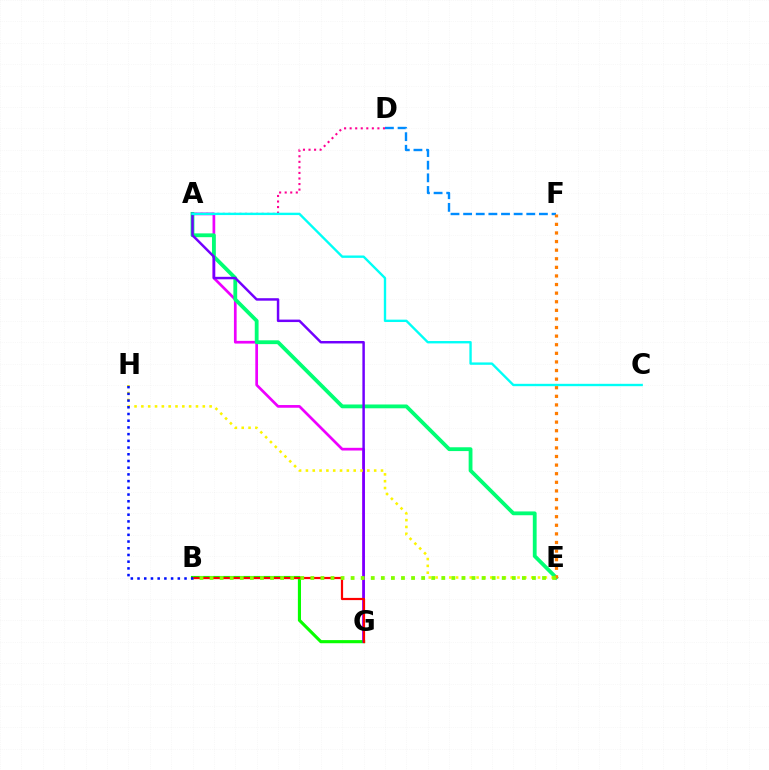{('A', 'G'): [{'color': '#ee00ff', 'line_style': 'solid', 'thickness': 1.95}, {'color': '#7200ff', 'line_style': 'solid', 'thickness': 1.78}], ('B', 'G'): [{'color': '#08ff00', 'line_style': 'solid', 'thickness': 2.25}, {'color': '#ff0000', 'line_style': 'solid', 'thickness': 1.58}], ('D', 'F'): [{'color': '#008cff', 'line_style': 'dashed', 'thickness': 1.72}], ('A', 'D'): [{'color': '#ff0094', 'line_style': 'dotted', 'thickness': 1.51}], ('A', 'E'): [{'color': '#00ff74', 'line_style': 'solid', 'thickness': 2.74}], ('A', 'C'): [{'color': '#00fff6', 'line_style': 'solid', 'thickness': 1.71}], ('E', 'H'): [{'color': '#fcf500', 'line_style': 'dotted', 'thickness': 1.85}], ('E', 'F'): [{'color': '#ff7c00', 'line_style': 'dotted', 'thickness': 2.34}], ('B', 'E'): [{'color': '#84ff00', 'line_style': 'dotted', 'thickness': 2.74}], ('B', 'H'): [{'color': '#0010ff', 'line_style': 'dotted', 'thickness': 1.82}]}